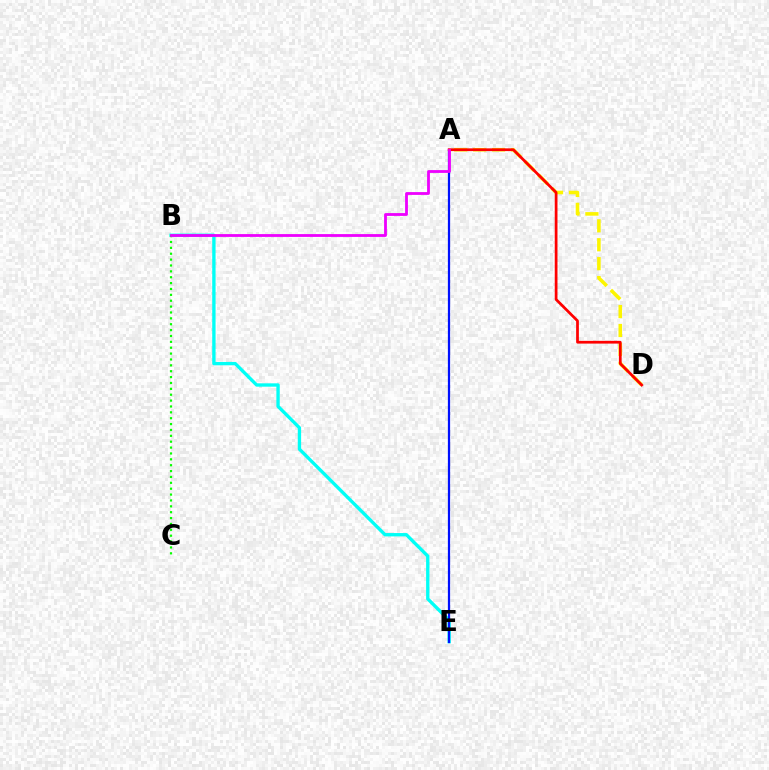{('A', 'D'): [{'color': '#fcf500', 'line_style': 'dashed', 'thickness': 2.57}, {'color': '#ff0000', 'line_style': 'solid', 'thickness': 1.97}], ('B', 'E'): [{'color': '#00fff6', 'line_style': 'solid', 'thickness': 2.41}], ('B', 'C'): [{'color': '#08ff00', 'line_style': 'dotted', 'thickness': 1.6}], ('A', 'E'): [{'color': '#0010ff', 'line_style': 'solid', 'thickness': 1.61}], ('A', 'B'): [{'color': '#ee00ff', 'line_style': 'solid', 'thickness': 2.02}]}